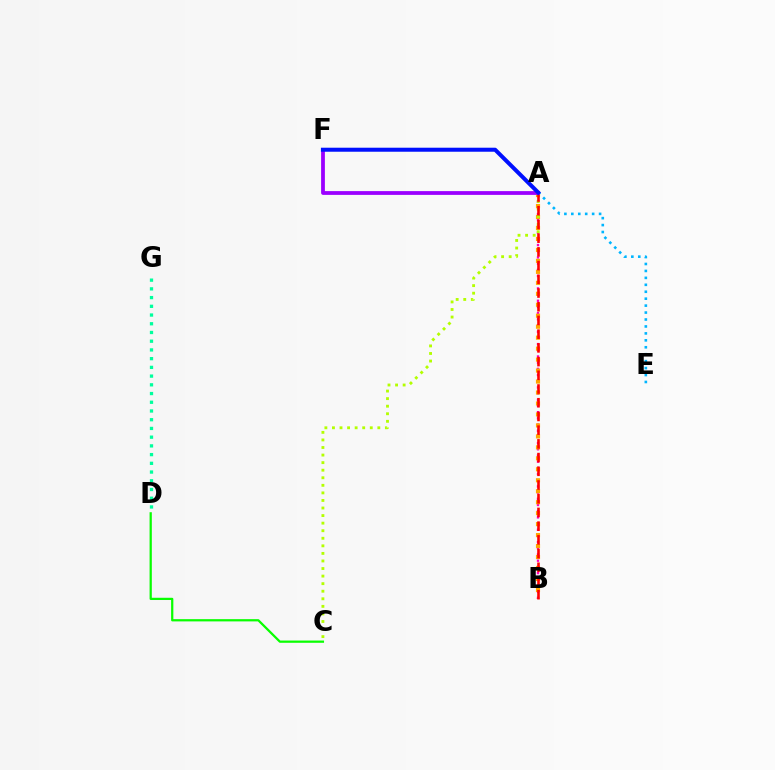{('A', 'B'): [{'color': '#ff00bd', 'line_style': 'dotted', 'thickness': 1.68}, {'color': '#ffa500', 'line_style': 'dotted', 'thickness': 2.98}, {'color': '#ff0000', 'line_style': 'dashed', 'thickness': 1.86}], ('A', 'E'): [{'color': '#00b5ff', 'line_style': 'dotted', 'thickness': 1.89}], ('A', 'C'): [{'color': '#b3ff00', 'line_style': 'dotted', 'thickness': 2.06}], ('C', 'D'): [{'color': '#08ff00', 'line_style': 'solid', 'thickness': 1.61}], ('A', 'F'): [{'color': '#9b00ff', 'line_style': 'solid', 'thickness': 2.72}, {'color': '#0010ff', 'line_style': 'solid', 'thickness': 2.89}], ('D', 'G'): [{'color': '#00ff9d', 'line_style': 'dotted', 'thickness': 2.37}]}